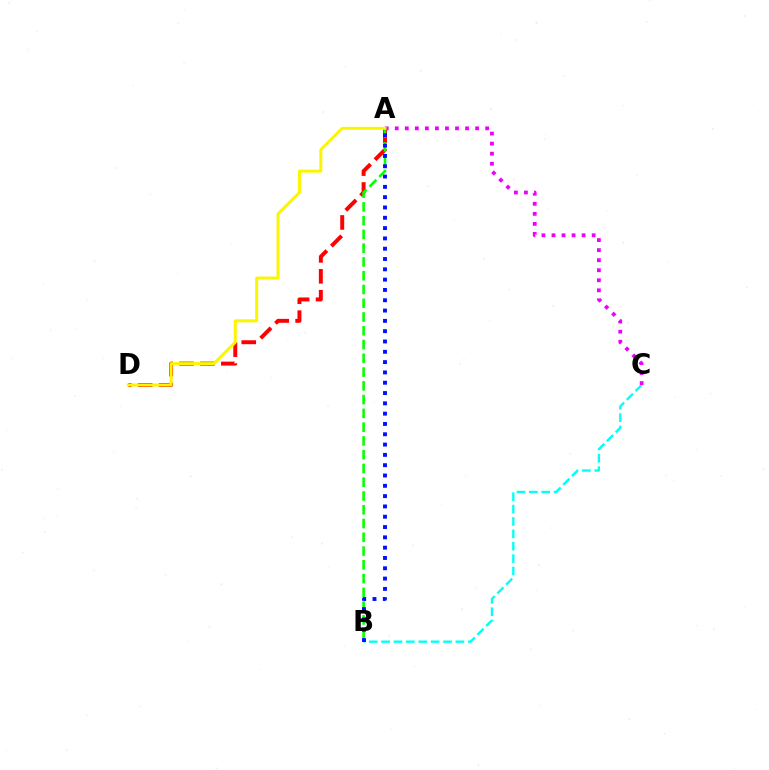{('B', 'C'): [{'color': '#00fff6', 'line_style': 'dashed', 'thickness': 1.68}], ('A', 'D'): [{'color': '#ff0000', 'line_style': 'dashed', 'thickness': 2.84}, {'color': '#fcf500', 'line_style': 'solid', 'thickness': 2.17}], ('A', 'B'): [{'color': '#08ff00', 'line_style': 'dashed', 'thickness': 1.87}, {'color': '#0010ff', 'line_style': 'dotted', 'thickness': 2.8}], ('A', 'C'): [{'color': '#ee00ff', 'line_style': 'dotted', 'thickness': 2.73}]}